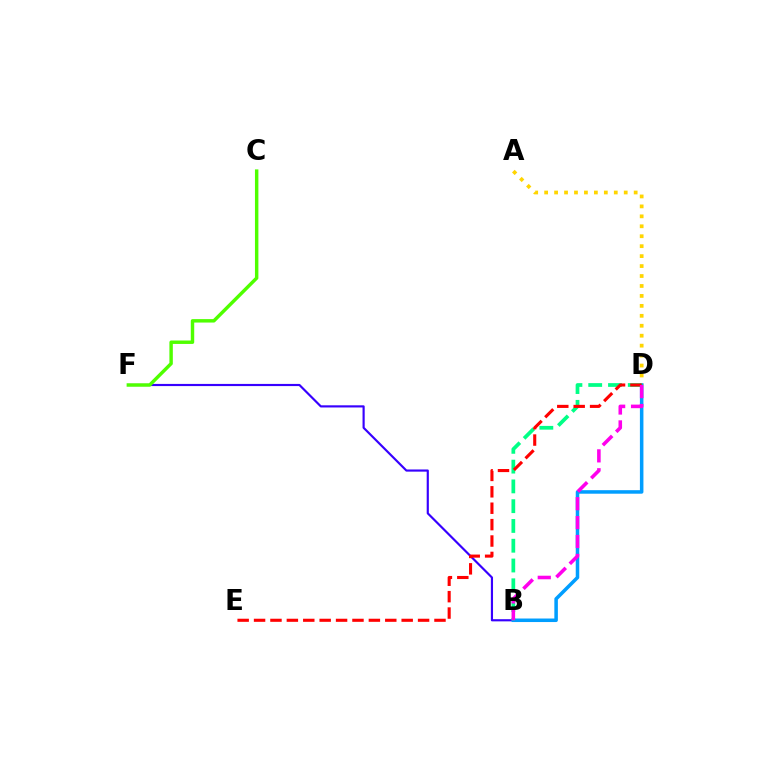{('A', 'D'): [{'color': '#ffd500', 'line_style': 'dotted', 'thickness': 2.7}], ('B', 'F'): [{'color': '#3700ff', 'line_style': 'solid', 'thickness': 1.56}], ('B', 'D'): [{'color': '#009eff', 'line_style': 'solid', 'thickness': 2.54}, {'color': '#00ff86', 'line_style': 'dashed', 'thickness': 2.69}, {'color': '#ff00ed', 'line_style': 'dashed', 'thickness': 2.57}], ('C', 'F'): [{'color': '#4fff00', 'line_style': 'solid', 'thickness': 2.47}], ('D', 'E'): [{'color': '#ff0000', 'line_style': 'dashed', 'thickness': 2.23}]}